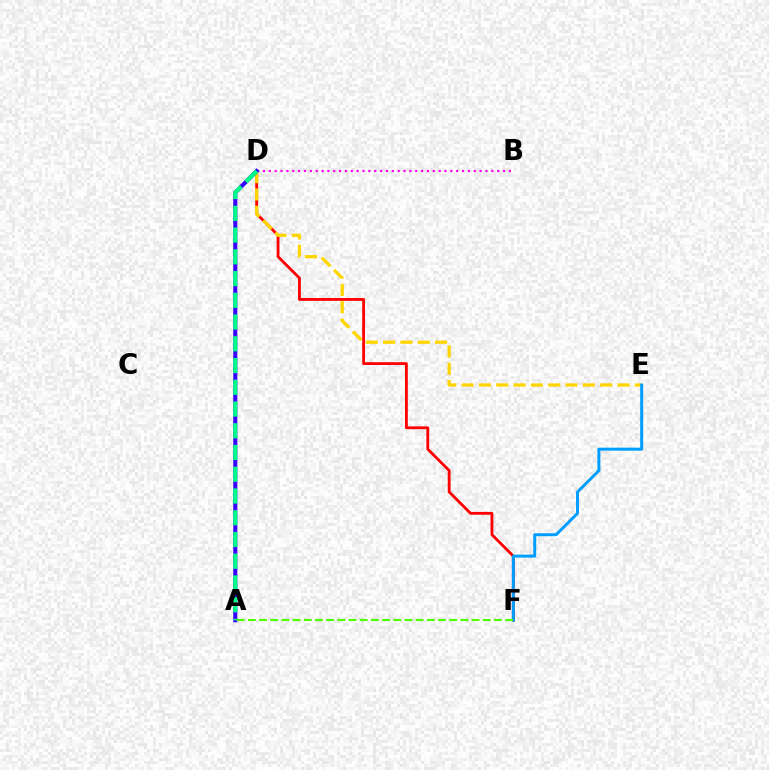{('B', 'D'): [{'color': '#ff00ed', 'line_style': 'dotted', 'thickness': 1.59}], ('D', 'F'): [{'color': '#ff0000', 'line_style': 'solid', 'thickness': 2.04}], ('D', 'E'): [{'color': '#ffd500', 'line_style': 'dashed', 'thickness': 2.35}], ('A', 'D'): [{'color': '#3700ff', 'line_style': 'solid', 'thickness': 2.95}, {'color': '#00ff86', 'line_style': 'dashed', 'thickness': 2.95}], ('E', 'F'): [{'color': '#009eff', 'line_style': 'solid', 'thickness': 2.15}], ('A', 'F'): [{'color': '#4fff00', 'line_style': 'dashed', 'thickness': 1.52}]}